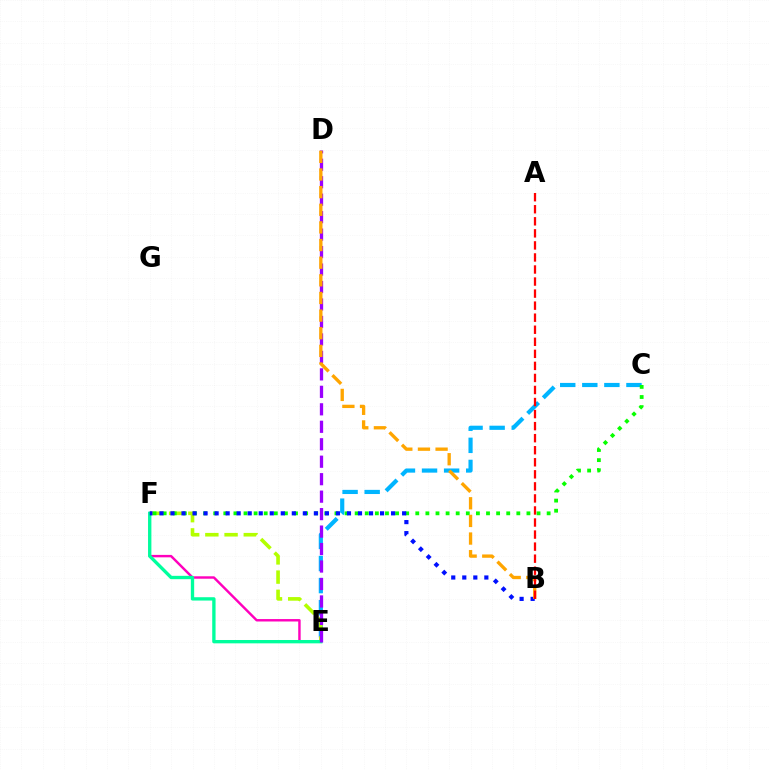{('C', 'E'): [{'color': '#00b5ff', 'line_style': 'dashed', 'thickness': 3.0}], ('E', 'F'): [{'color': '#b3ff00', 'line_style': 'dashed', 'thickness': 2.61}, {'color': '#ff00bd', 'line_style': 'solid', 'thickness': 1.75}, {'color': '#00ff9d', 'line_style': 'solid', 'thickness': 2.4}], ('C', 'F'): [{'color': '#08ff00', 'line_style': 'dotted', 'thickness': 2.75}], ('B', 'F'): [{'color': '#0010ff', 'line_style': 'dotted', 'thickness': 3.0}], ('D', 'E'): [{'color': '#9b00ff', 'line_style': 'dashed', 'thickness': 2.37}], ('B', 'D'): [{'color': '#ffa500', 'line_style': 'dashed', 'thickness': 2.4}], ('A', 'B'): [{'color': '#ff0000', 'line_style': 'dashed', 'thickness': 1.64}]}